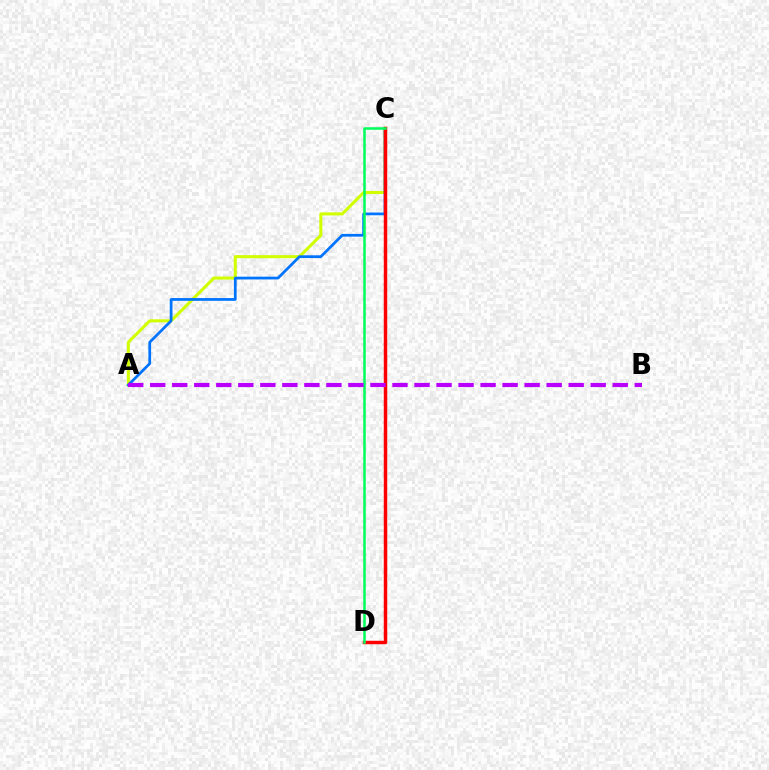{('A', 'C'): [{'color': '#d1ff00', 'line_style': 'solid', 'thickness': 2.21}, {'color': '#0074ff', 'line_style': 'solid', 'thickness': 1.98}], ('C', 'D'): [{'color': '#ff0000', 'line_style': 'solid', 'thickness': 2.49}, {'color': '#00ff5c', 'line_style': 'solid', 'thickness': 1.82}], ('A', 'B'): [{'color': '#b900ff', 'line_style': 'dashed', 'thickness': 2.99}]}